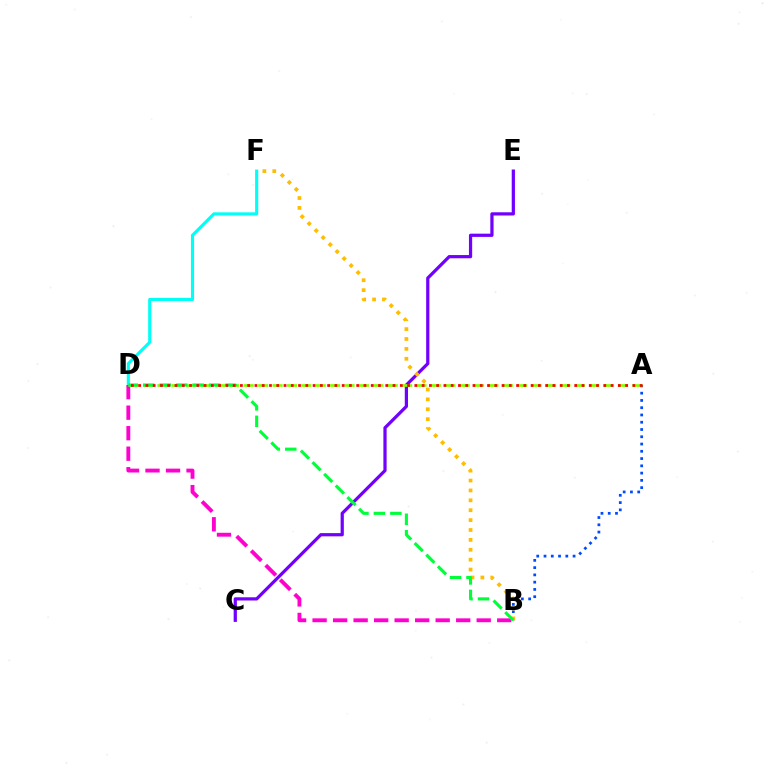{('A', 'B'): [{'color': '#004bff', 'line_style': 'dotted', 'thickness': 1.97}], ('D', 'F'): [{'color': '#00fff6', 'line_style': 'solid', 'thickness': 2.25}], ('C', 'E'): [{'color': '#7200ff', 'line_style': 'solid', 'thickness': 2.32}], ('B', 'D'): [{'color': '#ff00cf', 'line_style': 'dashed', 'thickness': 2.79}, {'color': '#00ff39', 'line_style': 'dashed', 'thickness': 2.24}], ('B', 'F'): [{'color': '#ffbd00', 'line_style': 'dotted', 'thickness': 2.69}], ('A', 'D'): [{'color': '#84ff00', 'line_style': 'dashed', 'thickness': 1.96}, {'color': '#ff0000', 'line_style': 'dotted', 'thickness': 1.97}]}